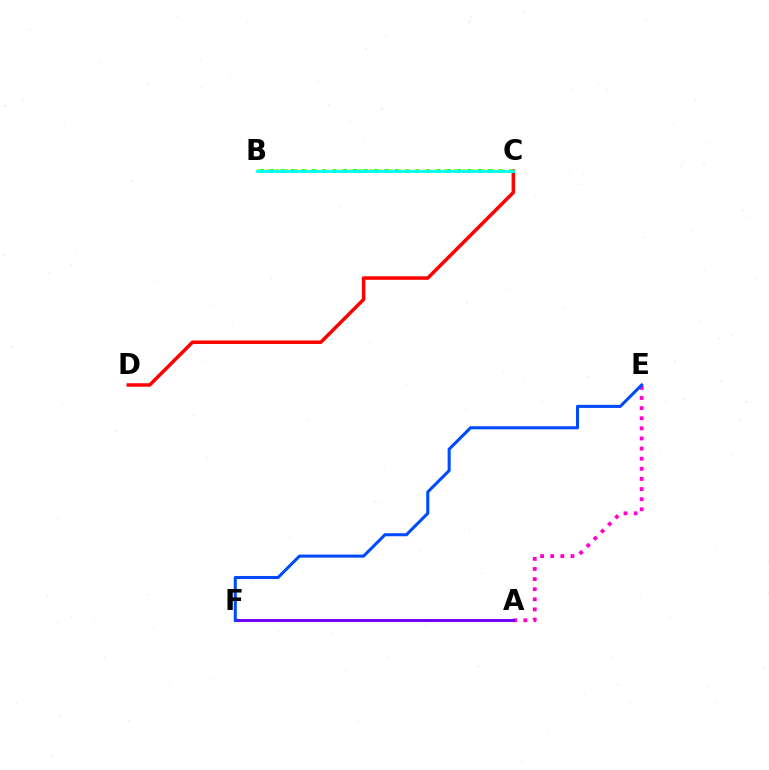{('B', 'C'): [{'color': '#00ff39', 'line_style': 'dotted', 'thickness': 2.82}, {'color': '#ffbd00', 'line_style': 'dotted', 'thickness': 2.19}, {'color': '#84ff00', 'line_style': 'dotted', 'thickness': 2.54}, {'color': '#00fff6', 'line_style': 'solid', 'thickness': 2.01}], ('C', 'D'): [{'color': '#ff0000', 'line_style': 'solid', 'thickness': 2.52}], ('A', 'E'): [{'color': '#ff00cf', 'line_style': 'dotted', 'thickness': 2.75}], ('A', 'F'): [{'color': '#7200ff', 'line_style': 'solid', 'thickness': 2.18}], ('E', 'F'): [{'color': '#004bff', 'line_style': 'solid', 'thickness': 2.2}]}